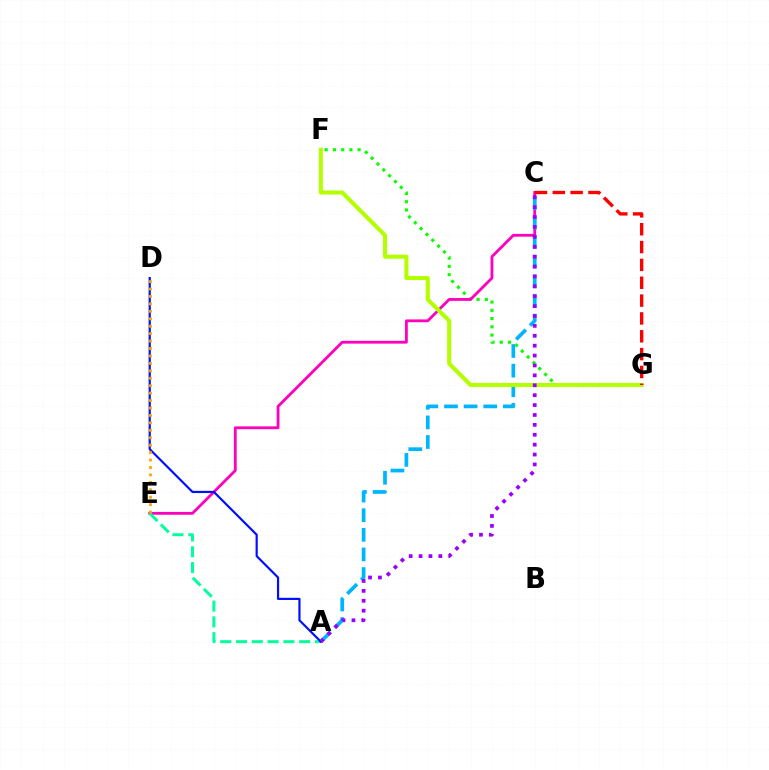{('F', 'G'): [{'color': '#08ff00', 'line_style': 'dotted', 'thickness': 2.24}, {'color': '#b3ff00', 'line_style': 'solid', 'thickness': 2.93}], ('C', 'E'): [{'color': '#ff00bd', 'line_style': 'solid', 'thickness': 2.03}], ('A', 'C'): [{'color': '#00b5ff', 'line_style': 'dashed', 'thickness': 2.67}, {'color': '#9b00ff', 'line_style': 'dotted', 'thickness': 2.69}], ('A', 'E'): [{'color': '#00ff9d', 'line_style': 'dashed', 'thickness': 2.15}], ('A', 'D'): [{'color': '#0010ff', 'line_style': 'solid', 'thickness': 1.58}], ('D', 'E'): [{'color': '#ffa500', 'line_style': 'dotted', 'thickness': 2.02}], ('C', 'G'): [{'color': '#ff0000', 'line_style': 'dashed', 'thickness': 2.42}]}